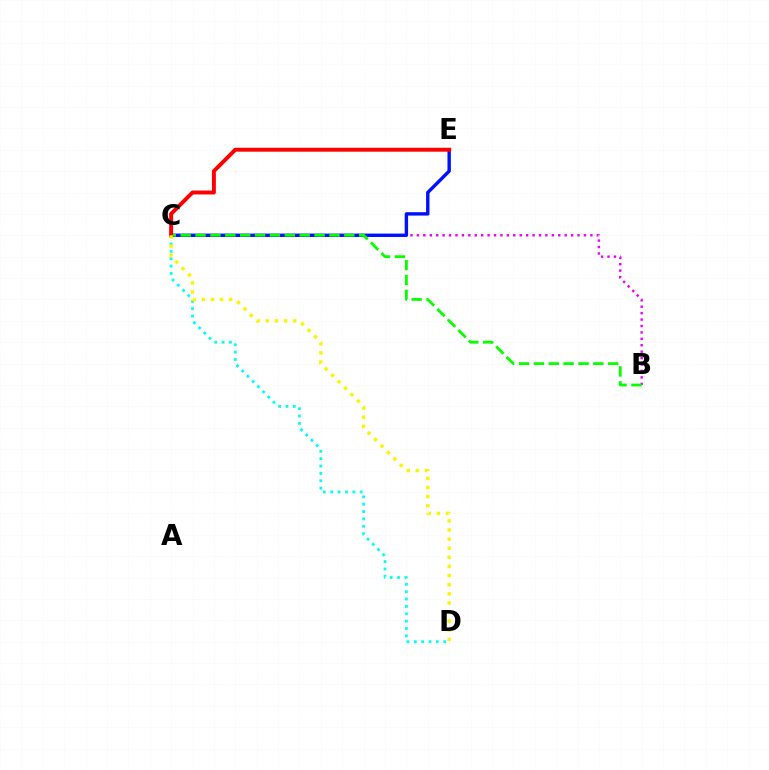{('C', 'D'): [{'color': '#00fff6', 'line_style': 'dotted', 'thickness': 2.0}, {'color': '#fcf500', 'line_style': 'dotted', 'thickness': 2.48}], ('B', 'C'): [{'color': '#ee00ff', 'line_style': 'dotted', 'thickness': 1.75}, {'color': '#08ff00', 'line_style': 'dashed', 'thickness': 2.02}], ('C', 'E'): [{'color': '#0010ff', 'line_style': 'solid', 'thickness': 2.44}, {'color': '#ff0000', 'line_style': 'solid', 'thickness': 2.83}]}